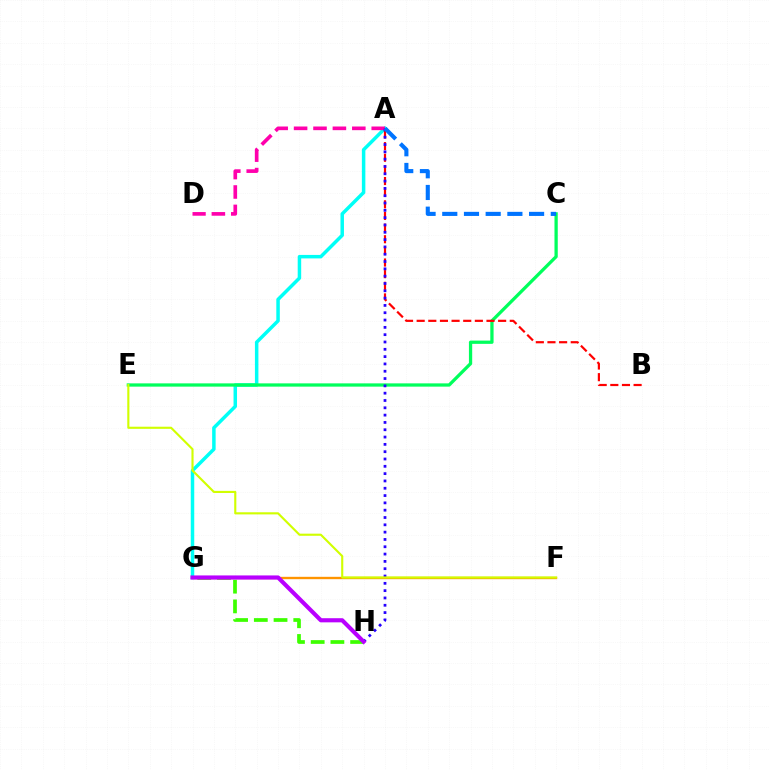{('A', 'G'): [{'color': '#00fff6', 'line_style': 'solid', 'thickness': 2.51}], ('C', 'E'): [{'color': '#00ff5c', 'line_style': 'solid', 'thickness': 2.35}], ('G', 'H'): [{'color': '#3dff00', 'line_style': 'dashed', 'thickness': 2.68}, {'color': '#b900ff', 'line_style': 'solid', 'thickness': 2.97}], ('F', 'G'): [{'color': '#ff9400', 'line_style': 'solid', 'thickness': 1.7}], ('A', 'D'): [{'color': '#ff00ac', 'line_style': 'dashed', 'thickness': 2.64}], ('A', 'B'): [{'color': '#ff0000', 'line_style': 'dashed', 'thickness': 1.58}], ('A', 'H'): [{'color': '#2500ff', 'line_style': 'dotted', 'thickness': 1.99}], ('E', 'F'): [{'color': '#d1ff00', 'line_style': 'solid', 'thickness': 1.53}], ('A', 'C'): [{'color': '#0074ff', 'line_style': 'dashed', 'thickness': 2.95}]}